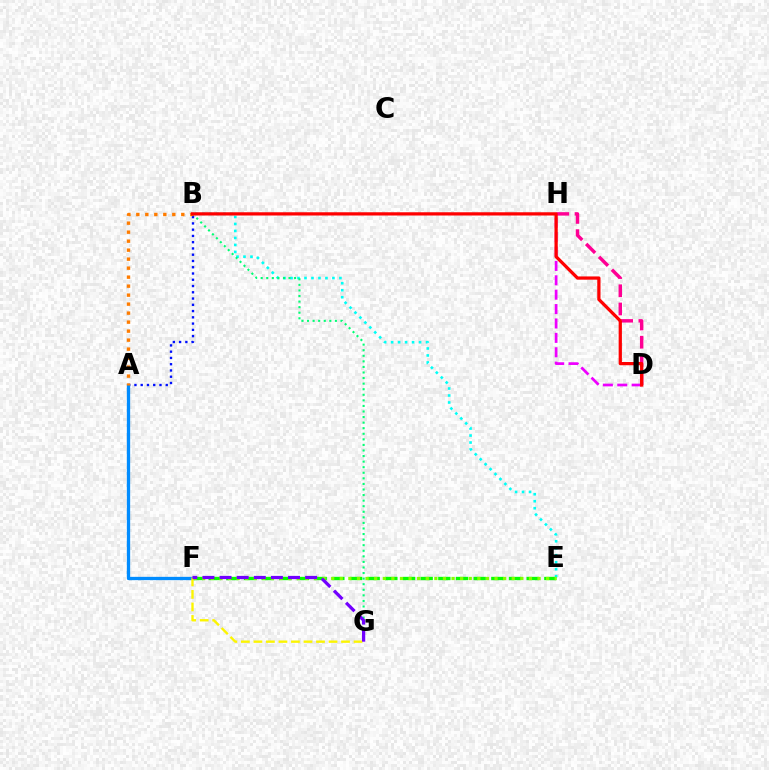{('D', 'H'): [{'color': '#ff0094', 'line_style': 'dashed', 'thickness': 2.47}, {'color': '#ee00ff', 'line_style': 'dashed', 'thickness': 1.96}], ('B', 'E'): [{'color': '#00fff6', 'line_style': 'dotted', 'thickness': 1.9}], ('B', 'G'): [{'color': '#00ff74', 'line_style': 'dotted', 'thickness': 1.51}], ('A', 'B'): [{'color': '#0010ff', 'line_style': 'dotted', 'thickness': 1.7}, {'color': '#ff7c00', 'line_style': 'dotted', 'thickness': 2.44}], ('A', 'F'): [{'color': '#008cff', 'line_style': 'solid', 'thickness': 2.38}], ('E', 'F'): [{'color': '#08ff00', 'line_style': 'dashed', 'thickness': 2.4}, {'color': '#84ff00', 'line_style': 'dotted', 'thickness': 2.34}], ('F', 'G'): [{'color': '#fcf500', 'line_style': 'dashed', 'thickness': 1.7}, {'color': '#7200ff', 'line_style': 'dashed', 'thickness': 2.33}], ('B', 'D'): [{'color': '#ff0000', 'line_style': 'solid', 'thickness': 2.34}]}